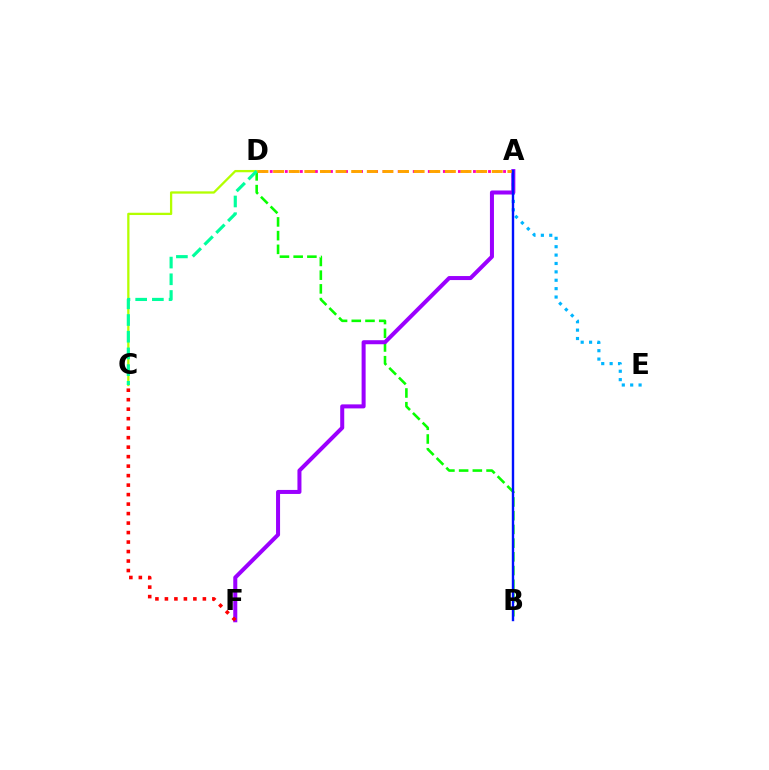{('B', 'D'): [{'color': '#08ff00', 'line_style': 'dashed', 'thickness': 1.86}], ('A', 'E'): [{'color': '#00b5ff', 'line_style': 'dotted', 'thickness': 2.28}], ('A', 'D'): [{'color': '#ff00bd', 'line_style': 'dotted', 'thickness': 2.04}, {'color': '#ffa500', 'line_style': 'dashed', 'thickness': 2.12}], ('A', 'F'): [{'color': '#9b00ff', 'line_style': 'solid', 'thickness': 2.9}], ('C', 'D'): [{'color': '#b3ff00', 'line_style': 'solid', 'thickness': 1.65}, {'color': '#00ff9d', 'line_style': 'dashed', 'thickness': 2.27}], ('C', 'F'): [{'color': '#ff0000', 'line_style': 'dotted', 'thickness': 2.58}], ('A', 'B'): [{'color': '#0010ff', 'line_style': 'solid', 'thickness': 1.73}]}